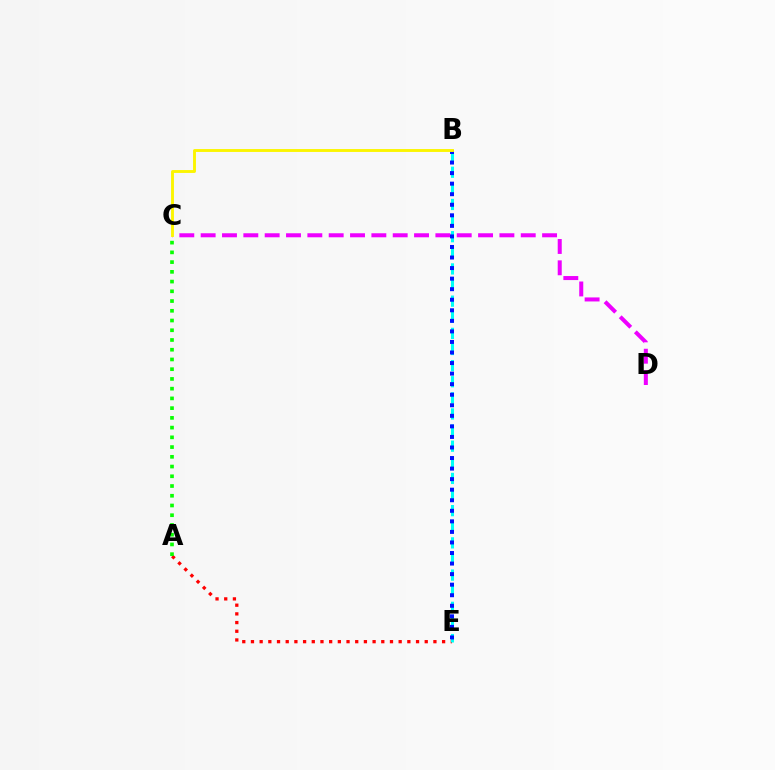{('C', 'D'): [{'color': '#ee00ff', 'line_style': 'dashed', 'thickness': 2.9}], ('A', 'E'): [{'color': '#ff0000', 'line_style': 'dotted', 'thickness': 2.36}], ('B', 'E'): [{'color': '#00fff6', 'line_style': 'dashed', 'thickness': 2.19}, {'color': '#0010ff', 'line_style': 'dotted', 'thickness': 2.87}], ('A', 'C'): [{'color': '#08ff00', 'line_style': 'dotted', 'thickness': 2.65}], ('B', 'C'): [{'color': '#fcf500', 'line_style': 'solid', 'thickness': 2.08}]}